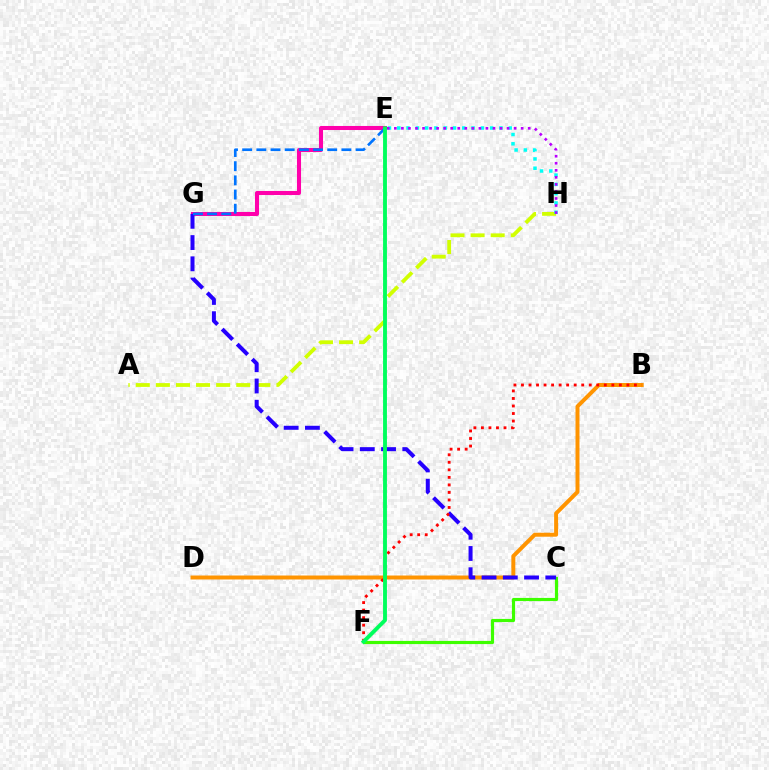{('A', 'H'): [{'color': '#d1ff00', 'line_style': 'dashed', 'thickness': 2.73}], ('E', 'H'): [{'color': '#00fff6', 'line_style': 'dotted', 'thickness': 2.52}, {'color': '#b900ff', 'line_style': 'dotted', 'thickness': 1.91}], ('B', 'D'): [{'color': '#ff9400', 'line_style': 'solid', 'thickness': 2.86}], ('C', 'F'): [{'color': '#3dff00', 'line_style': 'solid', 'thickness': 2.27}], ('E', 'G'): [{'color': '#ff00ac', 'line_style': 'solid', 'thickness': 2.92}, {'color': '#0074ff', 'line_style': 'dashed', 'thickness': 1.93}], ('C', 'G'): [{'color': '#2500ff', 'line_style': 'dashed', 'thickness': 2.89}], ('B', 'F'): [{'color': '#ff0000', 'line_style': 'dotted', 'thickness': 2.05}], ('E', 'F'): [{'color': '#00ff5c', 'line_style': 'solid', 'thickness': 2.79}]}